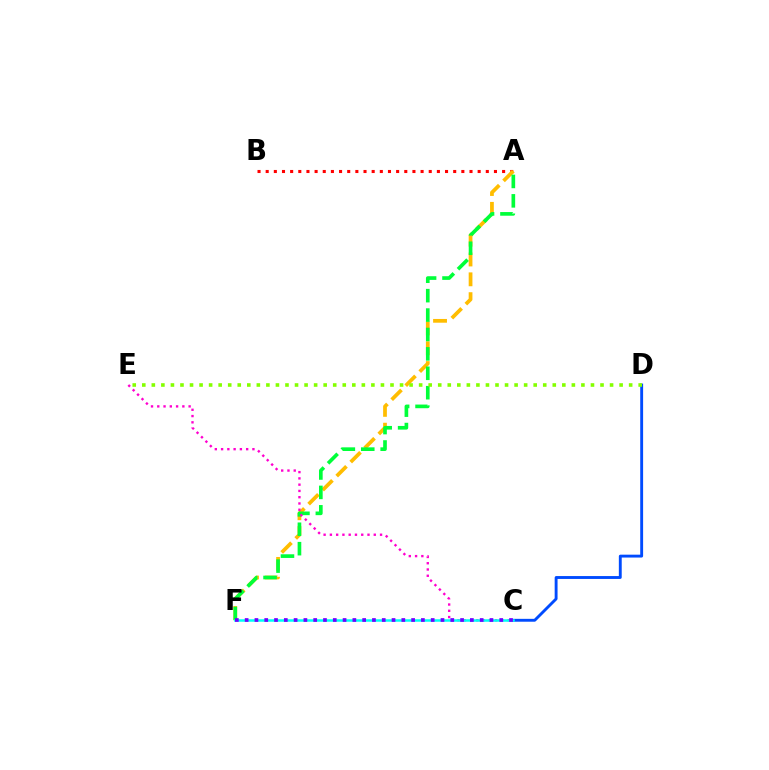{('A', 'B'): [{'color': '#ff0000', 'line_style': 'dotted', 'thickness': 2.22}], ('C', 'D'): [{'color': '#004bff', 'line_style': 'solid', 'thickness': 2.07}], ('A', 'F'): [{'color': '#ffbd00', 'line_style': 'dashed', 'thickness': 2.69}, {'color': '#00ff39', 'line_style': 'dashed', 'thickness': 2.64}], ('C', 'E'): [{'color': '#ff00cf', 'line_style': 'dotted', 'thickness': 1.7}], ('D', 'E'): [{'color': '#84ff00', 'line_style': 'dotted', 'thickness': 2.59}], ('C', 'F'): [{'color': '#00fff6', 'line_style': 'solid', 'thickness': 1.82}, {'color': '#7200ff', 'line_style': 'dotted', 'thickness': 2.66}]}